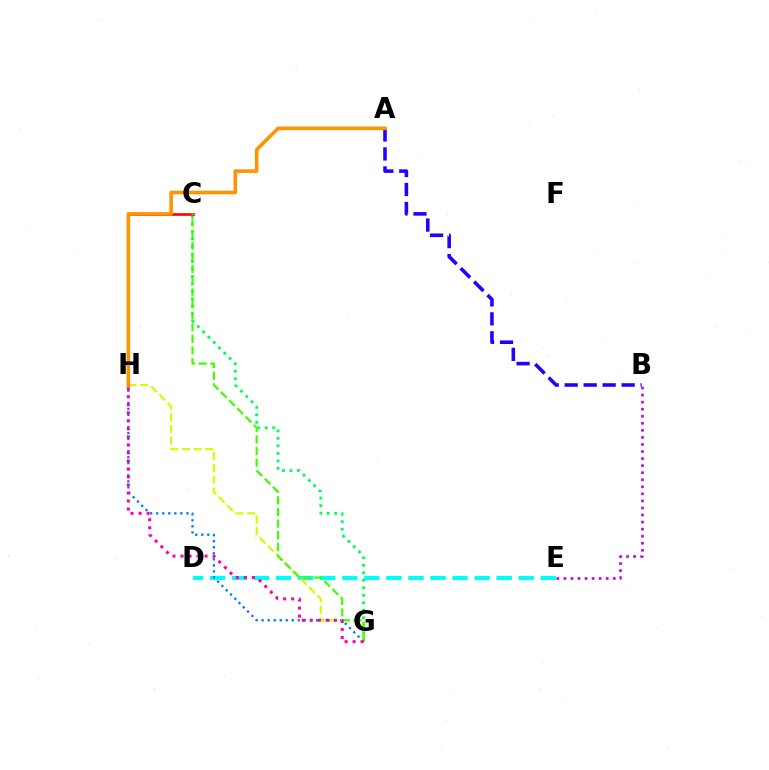{('D', 'E'): [{'color': '#00fff6', 'line_style': 'dashed', 'thickness': 3.0}], ('C', 'G'): [{'color': '#00ff5c', 'line_style': 'dotted', 'thickness': 2.04}, {'color': '#3dff00', 'line_style': 'dashed', 'thickness': 1.58}], ('G', 'H'): [{'color': '#0074ff', 'line_style': 'dotted', 'thickness': 1.64}, {'color': '#d1ff00', 'line_style': 'dashed', 'thickness': 1.59}, {'color': '#ff00ac', 'line_style': 'dotted', 'thickness': 2.18}], ('A', 'B'): [{'color': '#2500ff', 'line_style': 'dashed', 'thickness': 2.58}], ('C', 'H'): [{'color': '#ff0000', 'line_style': 'solid', 'thickness': 1.9}], ('A', 'H'): [{'color': '#ff9400', 'line_style': 'solid', 'thickness': 2.59}], ('B', 'E'): [{'color': '#b900ff', 'line_style': 'dotted', 'thickness': 1.92}]}